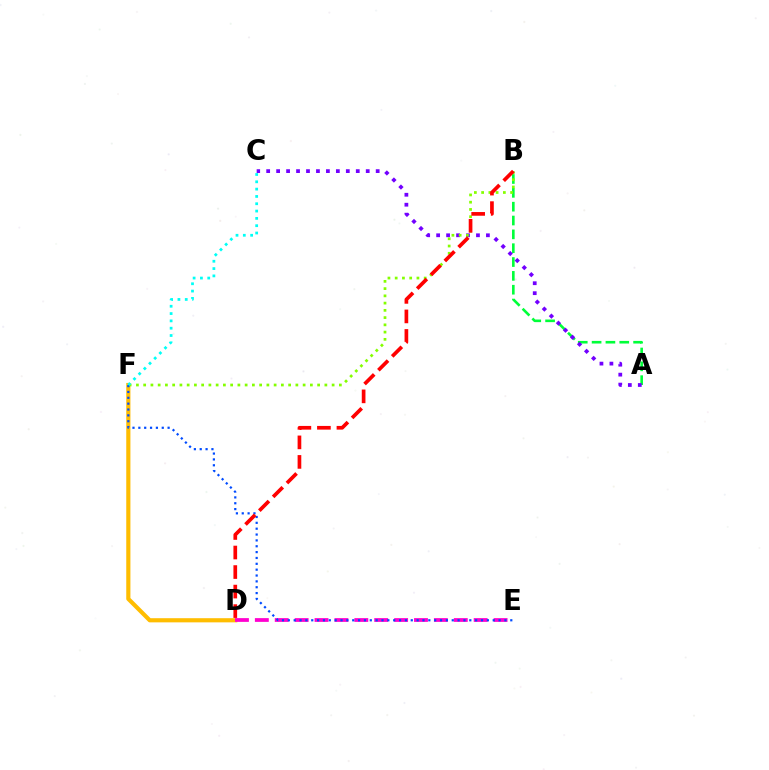{('D', 'F'): [{'color': '#ffbd00', 'line_style': 'solid', 'thickness': 2.99}], ('A', 'B'): [{'color': '#00ff39', 'line_style': 'dashed', 'thickness': 1.88}], ('A', 'C'): [{'color': '#7200ff', 'line_style': 'dotted', 'thickness': 2.71}], ('D', 'E'): [{'color': '#ff00cf', 'line_style': 'dashed', 'thickness': 2.7}], ('B', 'F'): [{'color': '#84ff00', 'line_style': 'dotted', 'thickness': 1.97}], ('E', 'F'): [{'color': '#004bff', 'line_style': 'dotted', 'thickness': 1.59}], ('B', 'D'): [{'color': '#ff0000', 'line_style': 'dashed', 'thickness': 2.65}], ('C', 'F'): [{'color': '#00fff6', 'line_style': 'dotted', 'thickness': 1.99}]}